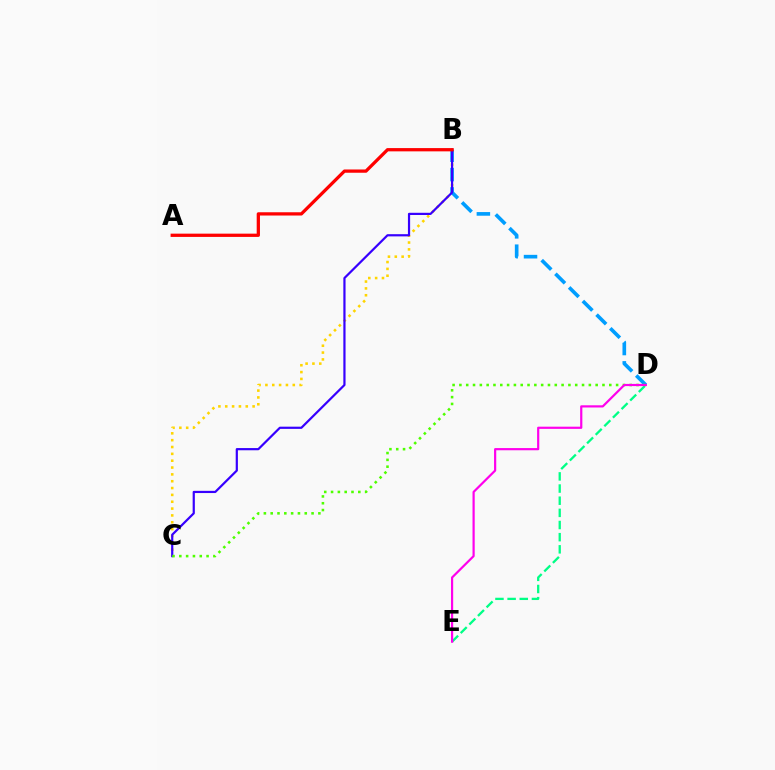{('B', 'C'): [{'color': '#ffd500', 'line_style': 'dotted', 'thickness': 1.86}, {'color': '#3700ff', 'line_style': 'solid', 'thickness': 1.59}], ('B', 'D'): [{'color': '#009eff', 'line_style': 'dashed', 'thickness': 2.63}], ('C', 'D'): [{'color': '#4fff00', 'line_style': 'dotted', 'thickness': 1.85}], ('A', 'B'): [{'color': '#ff0000', 'line_style': 'solid', 'thickness': 2.35}], ('D', 'E'): [{'color': '#00ff86', 'line_style': 'dashed', 'thickness': 1.65}, {'color': '#ff00ed', 'line_style': 'solid', 'thickness': 1.58}]}